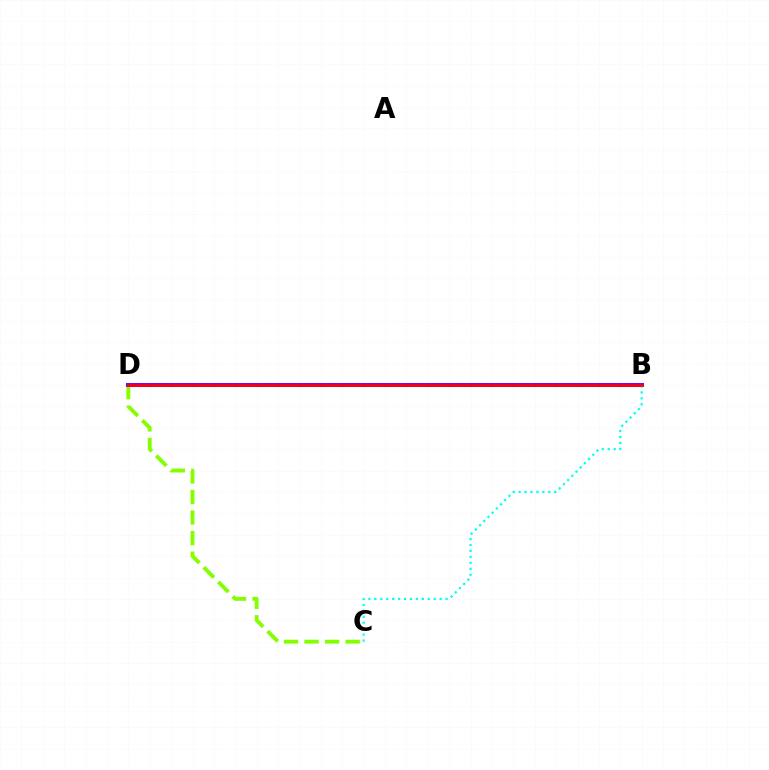{('C', 'D'): [{'color': '#84ff00', 'line_style': 'dashed', 'thickness': 2.79}], ('B', 'D'): [{'color': '#7200ff', 'line_style': 'solid', 'thickness': 2.84}, {'color': '#ff0000', 'line_style': 'solid', 'thickness': 1.88}], ('B', 'C'): [{'color': '#00fff6', 'line_style': 'dotted', 'thickness': 1.61}]}